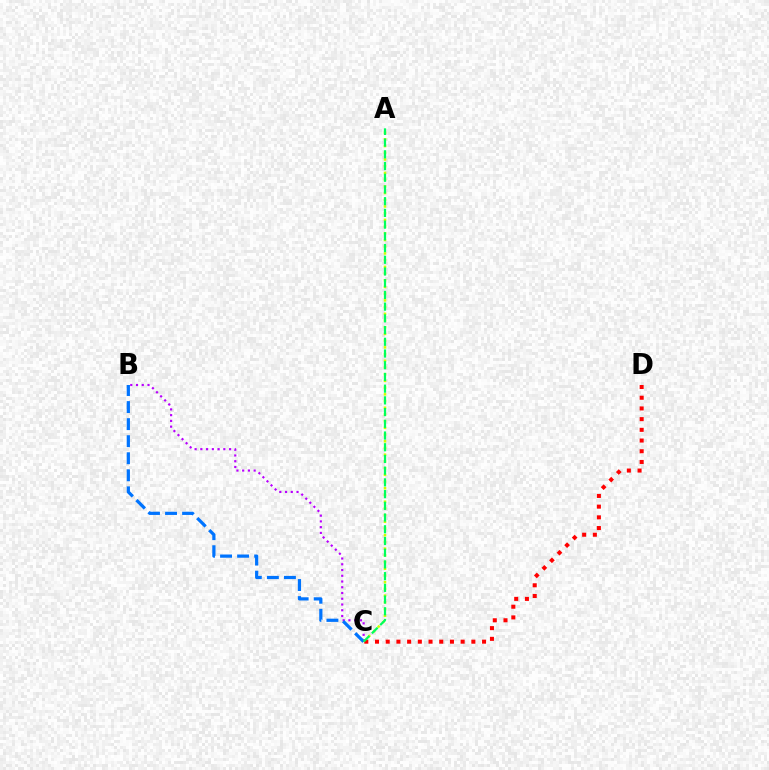{('A', 'C'): [{'color': '#d1ff00', 'line_style': 'dotted', 'thickness': 1.82}, {'color': '#00ff5c', 'line_style': 'dashed', 'thickness': 1.59}], ('C', 'D'): [{'color': '#ff0000', 'line_style': 'dotted', 'thickness': 2.91}], ('B', 'C'): [{'color': '#b900ff', 'line_style': 'dotted', 'thickness': 1.56}, {'color': '#0074ff', 'line_style': 'dashed', 'thickness': 2.32}]}